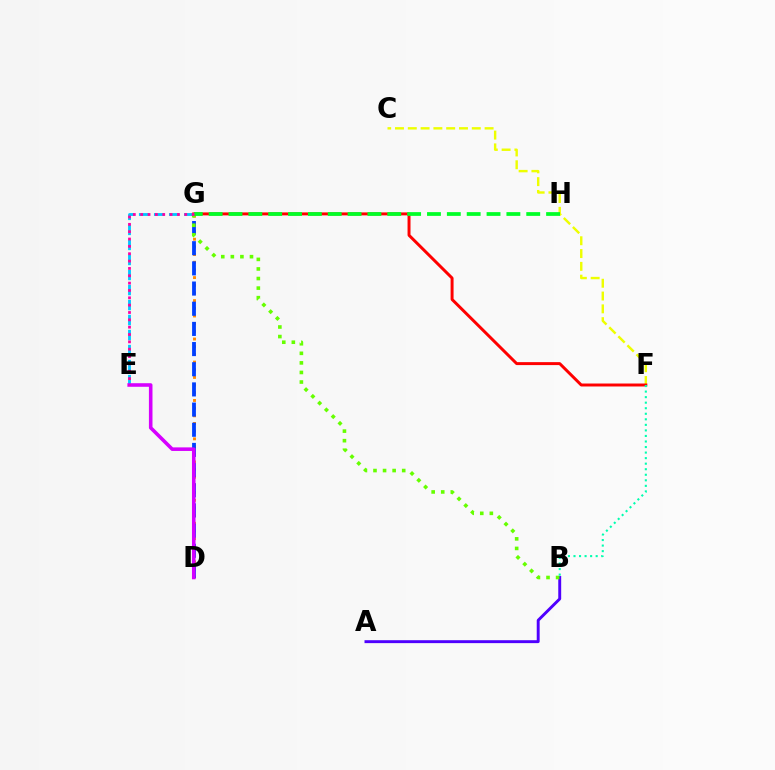{('D', 'G'): [{'color': '#ff8800', 'line_style': 'dotted', 'thickness': 2.09}, {'color': '#003fff', 'line_style': 'dashed', 'thickness': 2.74}], ('E', 'G'): [{'color': '#00c7ff', 'line_style': 'dashed', 'thickness': 2.04}, {'color': '#ff00a0', 'line_style': 'dotted', 'thickness': 2.0}], ('A', 'B'): [{'color': '#4f00ff', 'line_style': 'solid', 'thickness': 2.1}], ('C', 'F'): [{'color': '#eeff00', 'line_style': 'dashed', 'thickness': 1.74}], ('B', 'G'): [{'color': '#66ff00', 'line_style': 'dotted', 'thickness': 2.6}], ('F', 'G'): [{'color': '#ff0000', 'line_style': 'solid', 'thickness': 2.13}], ('G', 'H'): [{'color': '#00ff27', 'line_style': 'dashed', 'thickness': 2.7}], ('D', 'E'): [{'color': '#d600ff', 'line_style': 'solid', 'thickness': 2.57}], ('B', 'F'): [{'color': '#00ffaf', 'line_style': 'dotted', 'thickness': 1.51}]}